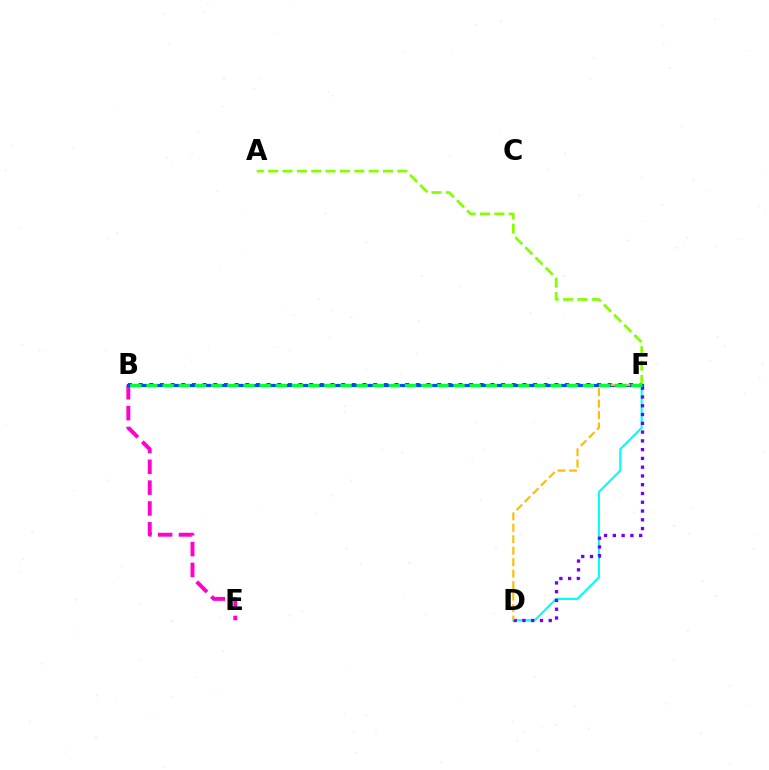{('B', 'E'): [{'color': '#ff00cf', 'line_style': 'dashed', 'thickness': 2.83}], ('B', 'F'): [{'color': '#ff0000', 'line_style': 'dotted', 'thickness': 2.9}, {'color': '#004bff', 'line_style': 'solid', 'thickness': 2.31}, {'color': '#00ff39', 'line_style': 'dashed', 'thickness': 2.2}], ('A', 'F'): [{'color': '#84ff00', 'line_style': 'dashed', 'thickness': 1.95}], ('D', 'F'): [{'color': '#00fff6', 'line_style': 'solid', 'thickness': 1.53}, {'color': '#7200ff', 'line_style': 'dotted', 'thickness': 2.38}, {'color': '#ffbd00', 'line_style': 'dashed', 'thickness': 1.56}]}